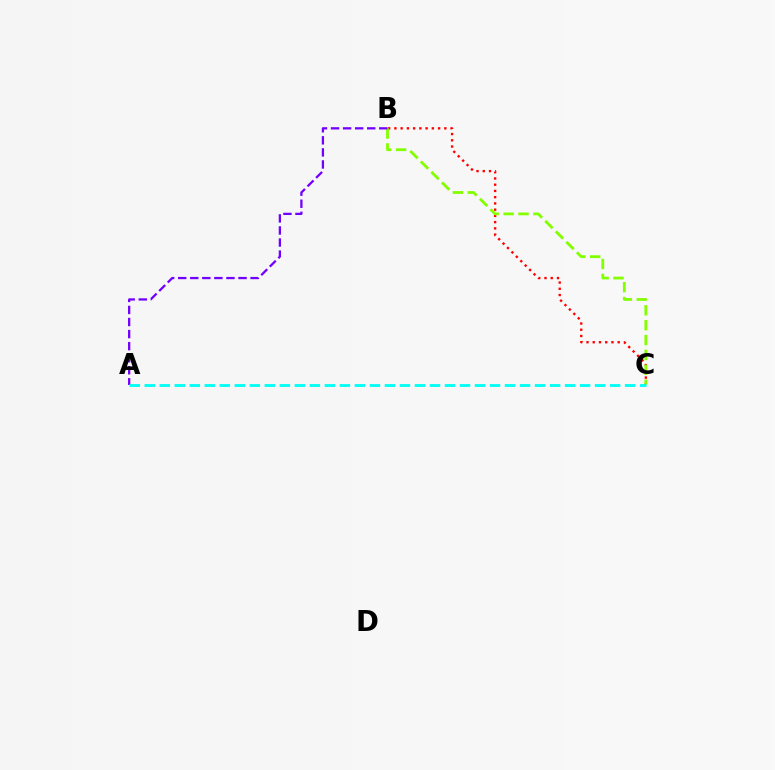{('B', 'C'): [{'color': '#ff0000', 'line_style': 'dotted', 'thickness': 1.7}, {'color': '#84ff00', 'line_style': 'dashed', 'thickness': 2.02}], ('A', 'B'): [{'color': '#7200ff', 'line_style': 'dashed', 'thickness': 1.64}], ('A', 'C'): [{'color': '#00fff6', 'line_style': 'dashed', 'thickness': 2.04}]}